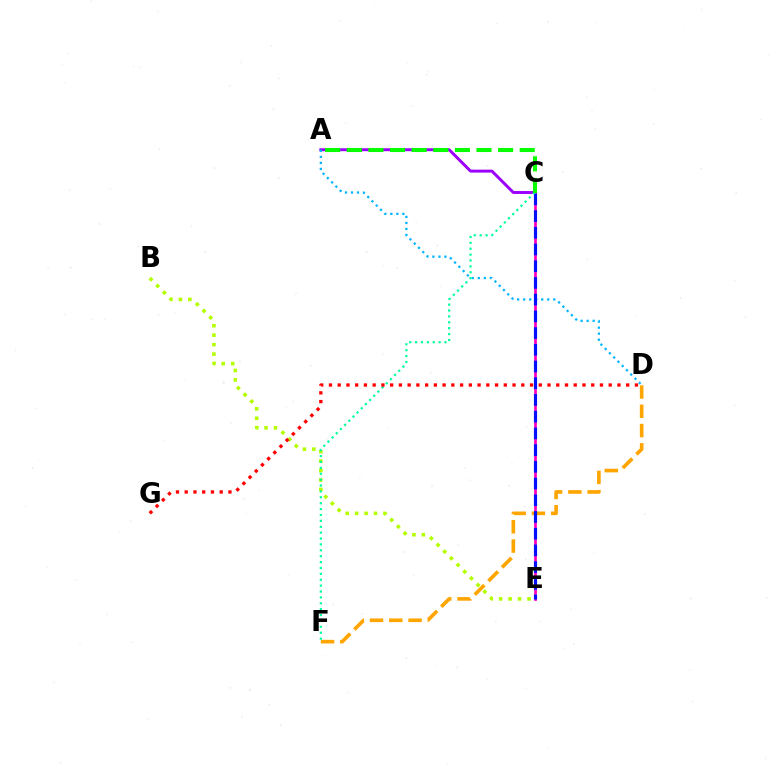{('A', 'C'): [{'color': '#9b00ff', 'line_style': 'solid', 'thickness': 2.12}, {'color': '#08ff00', 'line_style': 'dashed', 'thickness': 2.94}], ('C', 'E'): [{'color': '#ff00bd', 'line_style': 'solid', 'thickness': 1.95}, {'color': '#0010ff', 'line_style': 'dashed', 'thickness': 2.27}], ('D', 'F'): [{'color': '#ffa500', 'line_style': 'dashed', 'thickness': 2.62}], ('B', 'E'): [{'color': '#b3ff00', 'line_style': 'dotted', 'thickness': 2.57}], ('A', 'D'): [{'color': '#00b5ff', 'line_style': 'dotted', 'thickness': 1.64}], ('C', 'F'): [{'color': '#00ff9d', 'line_style': 'dotted', 'thickness': 1.6}], ('D', 'G'): [{'color': '#ff0000', 'line_style': 'dotted', 'thickness': 2.38}]}